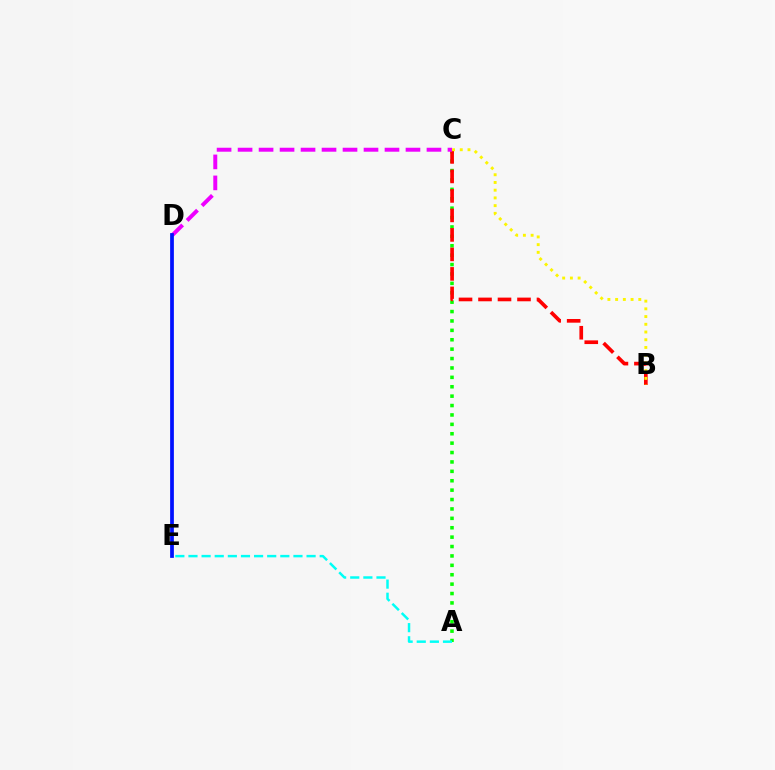{('A', 'C'): [{'color': '#08ff00', 'line_style': 'dotted', 'thickness': 2.55}], ('A', 'E'): [{'color': '#00fff6', 'line_style': 'dashed', 'thickness': 1.78}], ('B', 'C'): [{'color': '#ff0000', 'line_style': 'dashed', 'thickness': 2.65}, {'color': '#fcf500', 'line_style': 'dotted', 'thickness': 2.1}], ('C', 'D'): [{'color': '#ee00ff', 'line_style': 'dashed', 'thickness': 2.85}], ('D', 'E'): [{'color': '#0010ff', 'line_style': 'solid', 'thickness': 2.7}]}